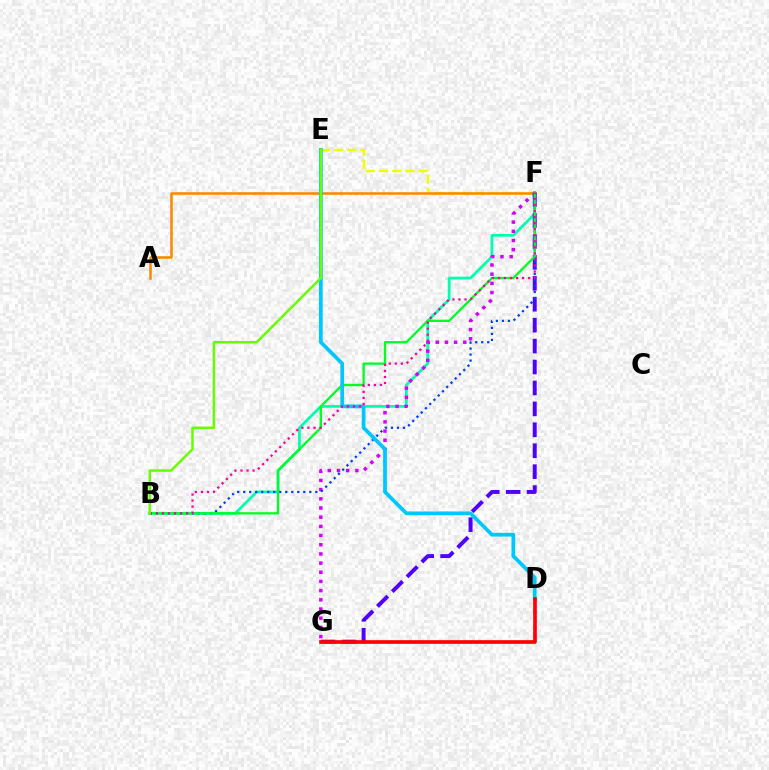{('B', 'F'): [{'color': '#00ffaf', 'line_style': 'solid', 'thickness': 1.99}, {'color': '#003fff', 'line_style': 'dotted', 'thickness': 1.63}, {'color': '#00ff27', 'line_style': 'solid', 'thickness': 1.68}, {'color': '#ff00a0', 'line_style': 'dotted', 'thickness': 1.64}], ('E', 'F'): [{'color': '#eeff00', 'line_style': 'dashed', 'thickness': 1.79}], ('F', 'G'): [{'color': '#d600ff', 'line_style': 'dotted', 'thickness': 2.5}, {'color': '#4f00ff', 'line_style': 'dashed', 'thickness': 2.84}], ('A', 'F'): [{'color': '#ff8800', 'line_style': 'solid', 'thickness': 1.85}], ('D', 'E'): [{'color': '#00c7ff', 'line_style': 'solid', 'thickness': 2.68}], ('D', 'G'): [{'color': '#ff0000', 'line_style': 'solid', 'thickness': 2.64}], ('B', 'E'): [{'color': '#66ff00', 'line_style': 'solid', 'thickness': 1.78}]}